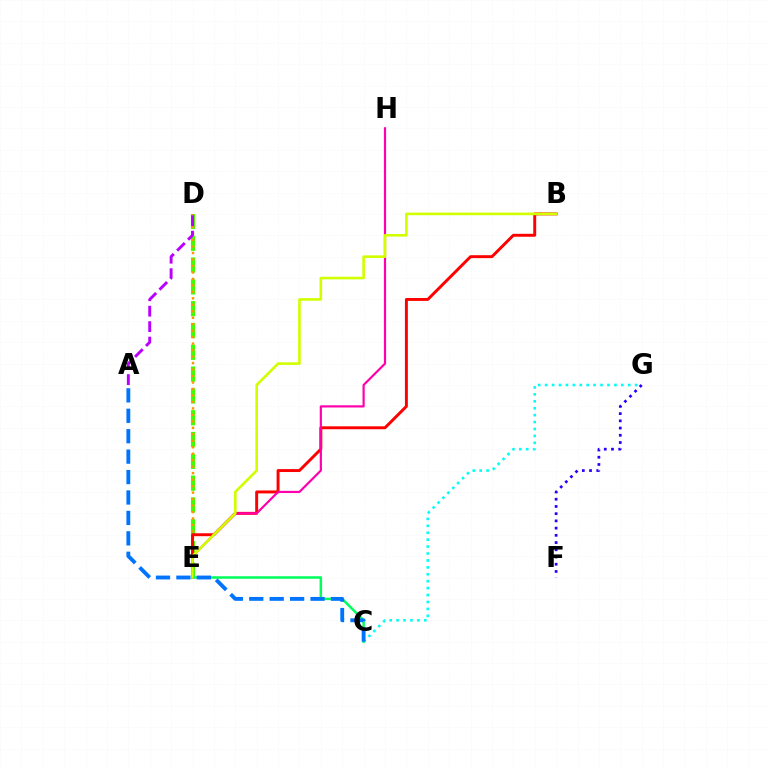{('F', 'G'): [{'color': '#2500ff', 'line_style': 'dotted', 'thickness': 1.96}], ('D', 'E'): [{'color': '#3dff00', 'line_style': 'dashed', 'thickness': 2.96}, {'color': '#ff9400', 'line_style': 'dotted', 'thickness': 1.76}], ('C', 'G'): [{'color': '#00fff6', 'line_style': 'dotted', 'thickness': 1.88}], ('C', 'E'): [{'color': '#00ff5c', 'line_style': 'solid', 'thickness': 1.81}], ('A', 'D'): [{'color': '#b900ff', 'line_style': 'dashed', 'thickness': 2.1}], ('B', 'E'): [{'color': '#ff0000', 'line_style': 'solid', 'thickness': 2.11}, {'color': '#d1ff00', 'line_style': 'solid', 'thickness': 1.89}], ('E', 'H'): [{'color': '#ff00ac', 'line_style': 'solid', 'thickness': 1.58}], ('A', 'C'): [{'color': '#0074ff', 'line_style': 'dashed', 'thickness': 2.77}]}